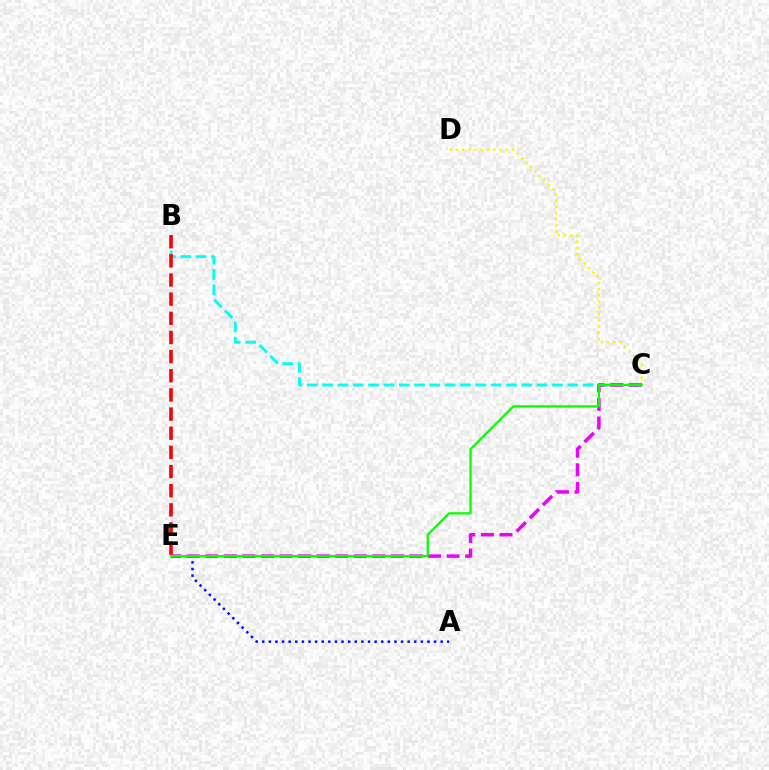{('C', 'D'): [{'color': '#fcf500', 'line_style': 'dotted', 'thickness': 1.7}], ('B', 'C'): [{'color': '#00fff6', 'line_style': 'dashed', 'thickness': 2.08}], ('B', 'E'): [{'color': '#ff0000', 'line_style': 'dashed', 'thickness': 2.6}], ('A', 'E'): [{'color': '#0010ff', 'line_style': 'dotted', 'thickness': 1.8}], ('C', 'E'): [{'color': '#ee00ff', 'line_style': 'dashed', 'thickness': 2.52}, {'color': '#08ff00', 'line_style': 'solid', 'thickness': 1.65}]}